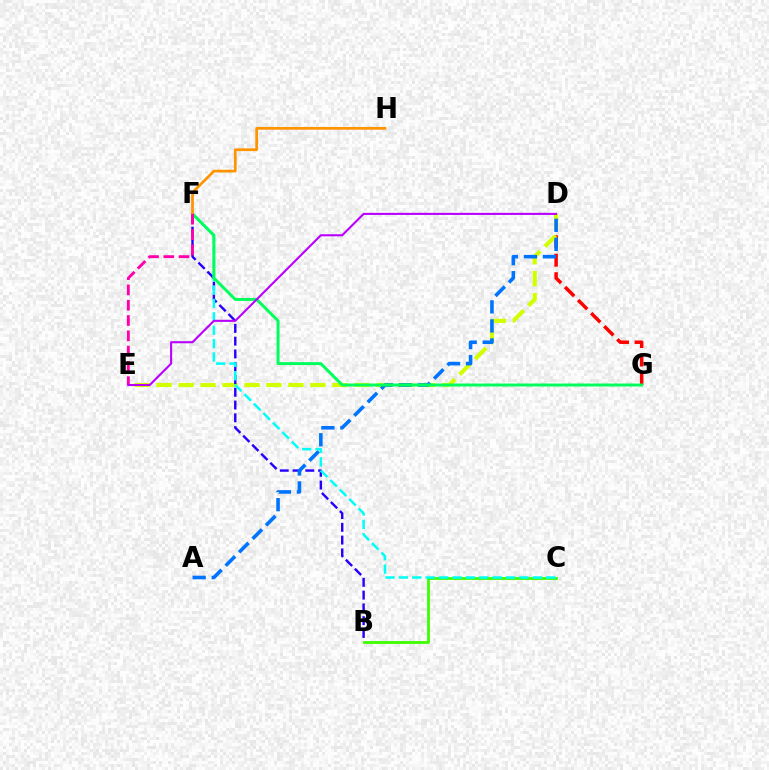{('D', 'G'): [{'color': '#ff0000', 'line_style': 'dashed', 'thickness': 2.51}], ('D', 'E'): [{'color': '#d1ff00', 'line_style': 'dashed', 'thickness': 2.98}, {'color': '#b900ff', 'line_style': 'solid', 'thickness': 1.5}], ('B', 'F'): [{'color': '#2500ff', 'line_style': 'dashed', 'thickness': 1.74}], ('B', 'C'): [{'color': '#3dff00', 'line_style': 'solid', 'thickness': 2.02}], ('A', 'D'): [{'color': '#0074ff', 'line_style': 'dashed', 'thickness': 2.58}], ('C', 'F'): [{'color': '#00fff6', 'line_style': 'dashed', 'thickness': 1.82}], ('F', 'G'): [{'color': '#00ff5c', 'line_style': 'solid', 'thickness': 2.13}], ('F', 'H'): [{'color': '#ff9400', 'line_style': 'solid', 'thickness': 1.97}], ('E', 'F'): [{'color': '#ff00ac', 'line_style': 'dashed', 'thickness': 2.08}]}